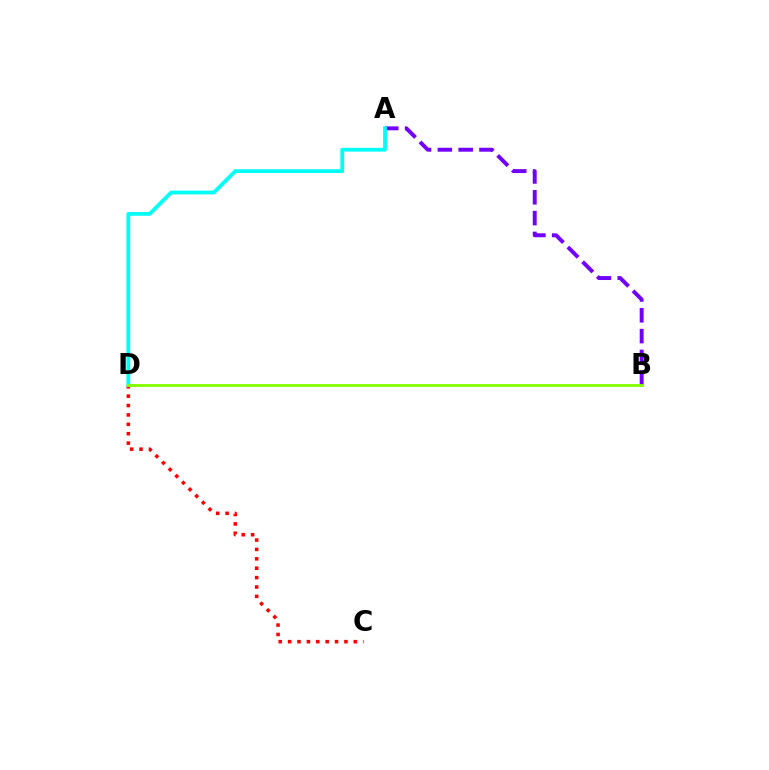{('C', 'D'): [{'color': '#ff0000', 'line_style': 'dotted', 'thickness': 2.55}], ('A', 'B'): [{'color': '#7200ff', 'line_style': 'dashed', 'thickness': 2.83}], ('A', 'D'): [{'color': '#00fff6', 'line_style': 'solid', 'thickness': 2.73}], ('B', 'D'): [{'color': '#84ff00', 'line_style': 'solid', 'thickness': 2.06}]}